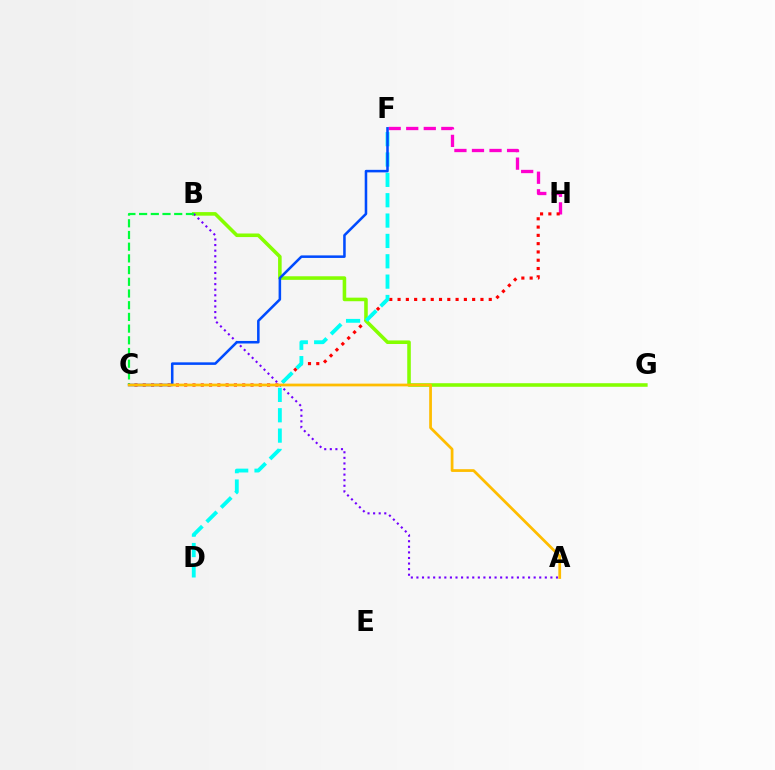{('F', 'H'): [{'color': '#ff00cf', 'line_style': 'dashed', 'thickness': 2.38}], ('C', 'H'): [{'color': '#ff0000', 'line_style': 'dotted', 'thickness': 2.25}], ('B', 'G'): [{'color': '#84ff00', 'line_style': 'solid', 'thickness': 2.57}], ('D', 'F'): [{'color': '#00fff6', 'line_style': 'dashed', 'thickness': 2.77}], ('A', 'B'): [{'color': '#7200ff', 'line_style': 'dotted', 'thickness': 1.52}], ('B', 'C'): [{'color': '#00ff39', 'line_style': 'dashed', 'thickness': 1.59}], ('C', 'F'): [{'color': '#004bff', 'line_style': 'solid', 'thickness': 1.83}], ('A', 'C'): [{'color': '#ffbd00', 'line_style': 'solid', 'thickness': 1.98}]}